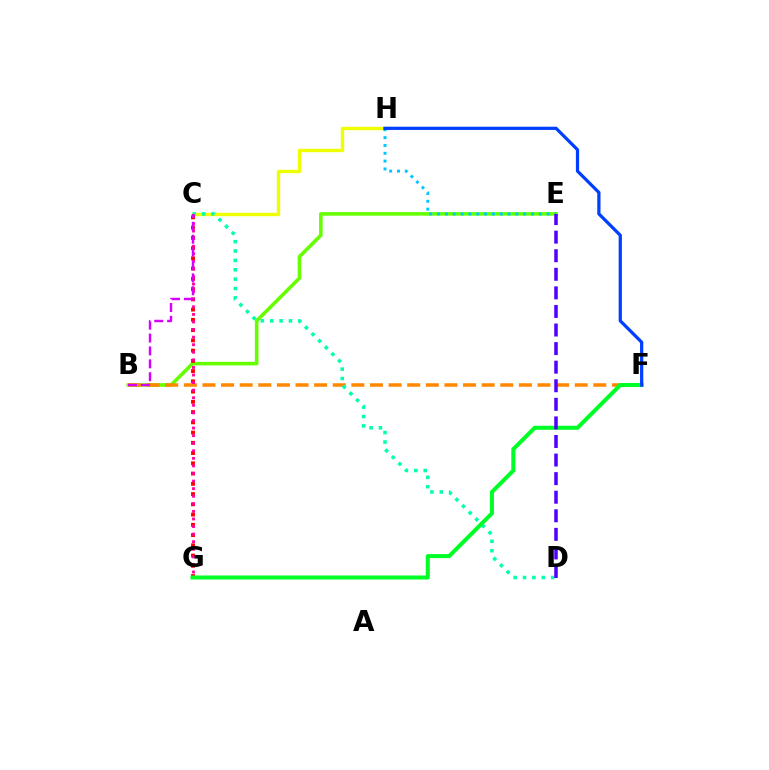{('B', 'E'): [{'color': '#66ff00', 'line_style': 'solid', 'thickness': 2.57}], ('C', 'H'): [{'color': '#eeff00', 'line_style': 'solid', 'thickness': 2.43}], ('C', 'G'): [{'color': '#ff0000', 'line_style': 'dotted', 'thickness': 2.78}, {'color': '#ff00a0', 'line_style': 'dotted', 'thickness': 2.06}], ('B', 'F'): [{'color': '#ff8800', 'line_style': 'dashed', 'thickness': 2.53}], ('C', 'D'): [{'color': '#00ffaf', 'line_style': 'dotted', 'thickness': 2.55}], ('F', 'G'): [{'color': '#00ff27', 'line_style': 'solid', 'thickness': 2.91}], ('E', 'H'): [{'color': '#00c7ff', 'line_style': 'dotted', 'thickness': 2.13}], ('B', 'C'): [{'color': '#d600ff', 'line_style': 'dashed', 'thickness': 1.75}], ('F', 'H'): [{'color': '#003fff', 'line_style': 'solid', 'thickness': 2.33}], ('D', 'E'): [{'color': '#4f00ff', 'line_style': 'dashed', 'thickness': 2.52}]}